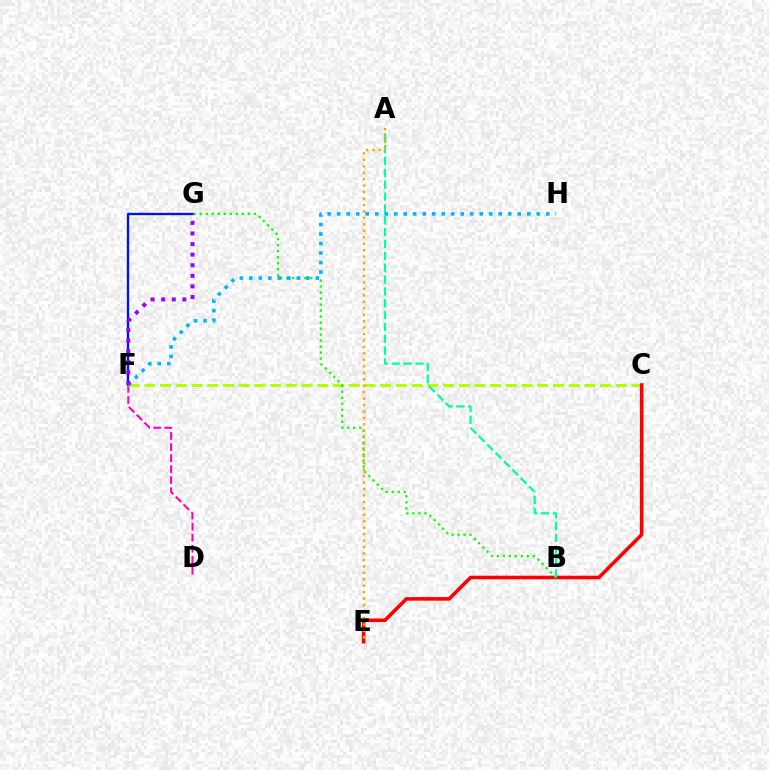{('F', 'G'): [{'color': '#0010ff', 'line_style': 'solid', 'thickness': 1.68}, {'color': '#9b00ff', 'line_style': 'dotted', 'thickness': 2.88}], ('D', 'F'): [{'color': '#ff00bd', 'line_style': 'dashed', 'thickness': 1.5}], ('C', 'F'): [{'color': '#b3ff00', 'line_style': 'dashed', 'thickness': 2.13}], ('C', 'E'): [{'color': '#ff0000', 'line_style': 'solid', 'thickness': 2.58}], ('B', 'G'): [{'color': '#08ff00', 'line_style': 'dotted', 'thickness': 1.63}], ('A', 'B'): [{'color': '#00ff9d', 'line_style': 'dashed', 'thickness': 1.61}], ('A', 'E'): [{'color': '#ffa500', 'line_style': 'dotted', 'thickness': 1.75}], ('F', 'H'): [{'color': '#00b5ff', 'line_style': 'dotted', 'thickness': 2.58}]}